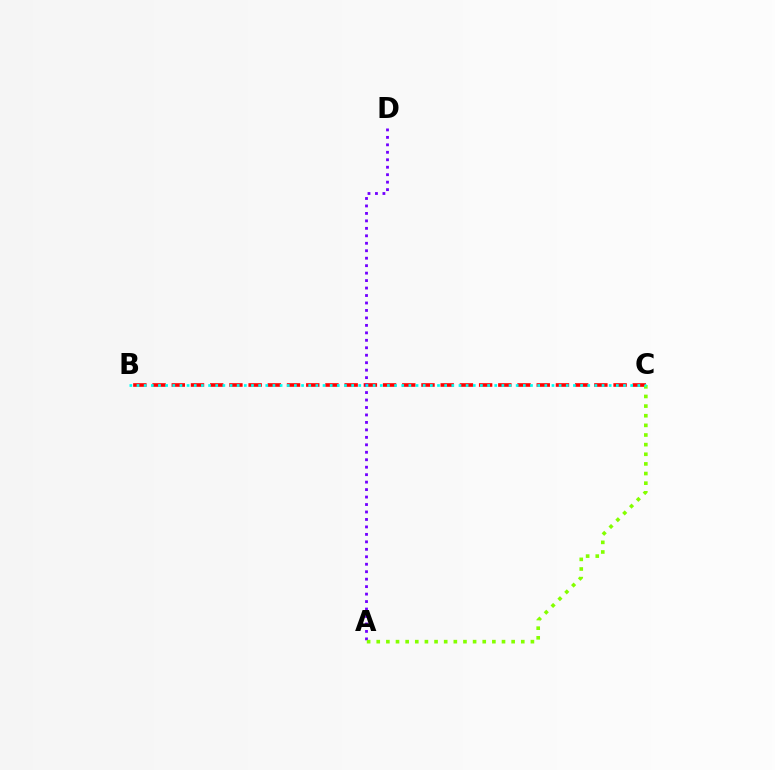{('B', 'C'): [{'color': '#ff0000', 'line_style': 'dashed', 'thickness': 2.61}, {'color': '#00fff6', 'line_style': 'dotted', 'thickness': 1.94}], ('A', 'D'): [{'color': '#7200ff', 'line_style': 'dotted', 'thickness': 2.03}], ('A', 'C'): [{'color': '#84ff00', 'line_style': 'dotted', 'thickness': 2.62}]}